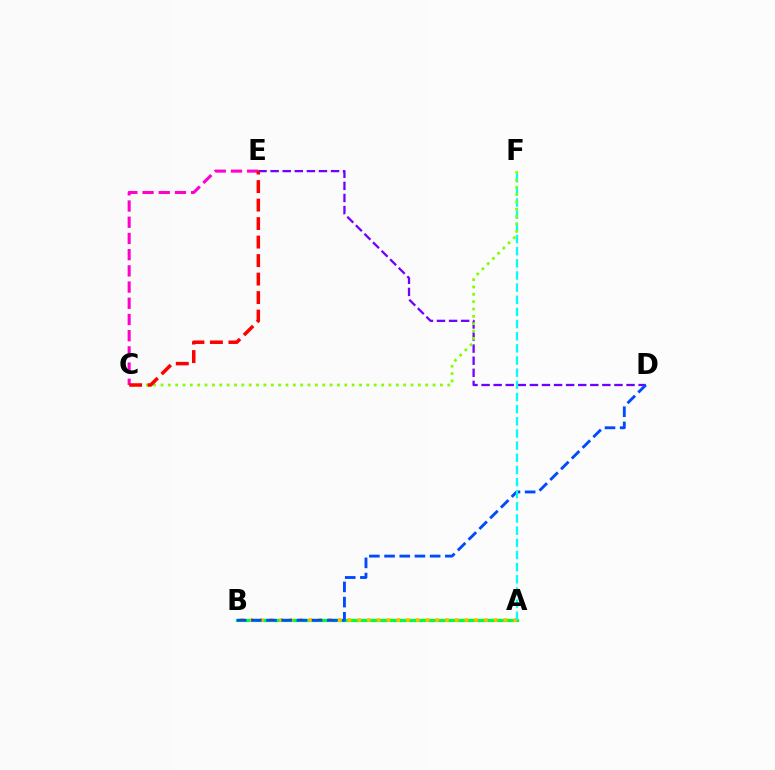{('D', 'E'): [{'color': '#7200ff', 'line_style': 'dashed', 'thickness': 1.64}], ('A', 'B'): [{'color': '#00ff39', 'line_style': 'solid', 'thickness': 2.31}, {'color': '#ffbd00', 'line_style': 'dotted', 'thickness': 2.65}], ('C', 'E'): [{'color': '#ff00cf', 'line_style': 'dashed', 'thickness': 2.2}, {'color': '#ff0000', 'line_style': 'dashed', 'thickness': 2.51}], ('B', 'D'): [{'color': '#004bff', 'line_style': 'dashed', 'thickness': 2.06}], ('A', 'F'): [{'color': '#00fff6', 'line_style': 'dashed', 'thickness': 1.65}], ('C', 'F'): [{'color': '#84ff00', 'line_style': 'dotted', 'thickness': 2.0}]}